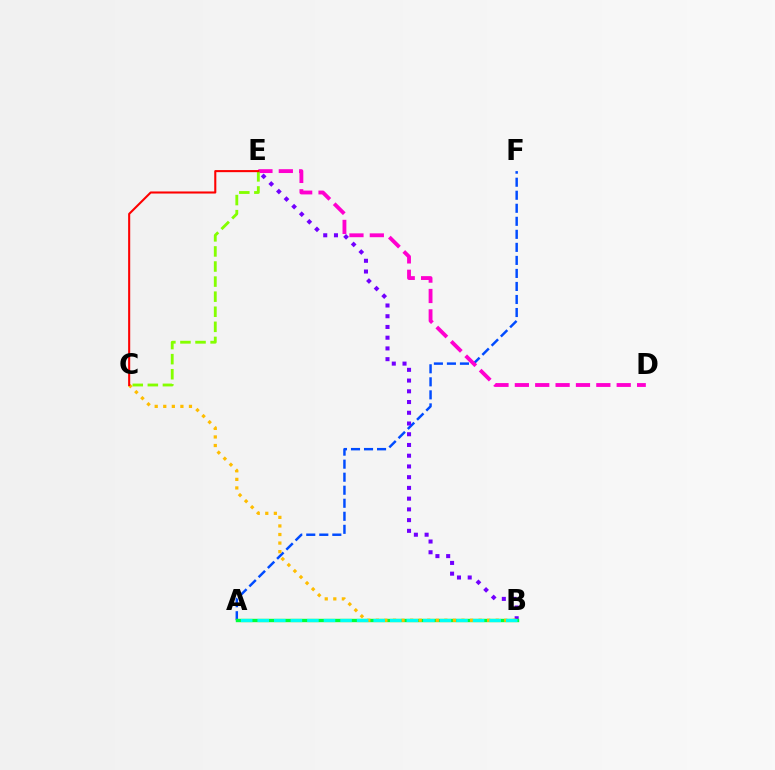{('A', 'F'): [{'color': '#004bff', 'line_style': 'dashed', 'thickness': 1.77}], ('D', 'E'): [{'color': '#ff00cf', 'line_style': 'dashed', 'thickness': 2.77}], ('B', 'E'): [{'color': '#7200ff', 'line_style': 'dotted', 'thickness': 2.92}], ('A', 'B'): [{'color': '#00ff39', 'line_style': 'solid', 'thickness': 2.44}, {'color': '#00fff6', 'line_style': 'dashed', 'thickness': 2.25}], ('B', 'C'): [{'color': '#ffbd00', 'line_style': 'dotted', 'thickness': 2.33}], ('C', 'E'): [{'color': '#84ff00', 'line_style': 'dashed', 'thickness': 2.05}, {'color': '#ff0000', 'line_style': 'solid', 'thickness': 1.5}]}